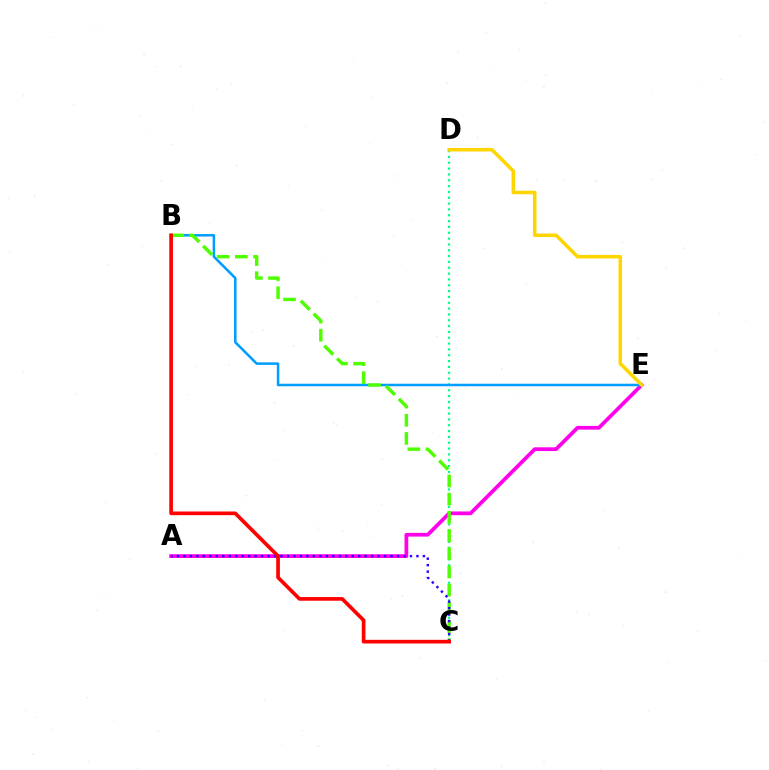{('C', 'D'): [{'color': '#00ff86', 'line_style': 'dotted', 'thickness': 1.58}], ('A', 'E'): [{'color': '#ff00ed', 'line_style': 'solid', 'thickness': 2.7}], ('B', 'E'): [{'color': '#009eff', 'line_style': 'solid', 'thickness': 1.82}], ('B', 'C'): [{'color': '#4fff00', 'line_style': 'dashed', 'thickness': 2.47}, {'color': '#ff0000', 'line_style': 'solid', 'thickness': 2.64}], ('A', 'C'): [{'color': '#3700ff', 'line_style': 'dotted', 'thickness': 1.76}], ('D', 'E'): [{'color': '#ffd500', 'line_style': 'solid', 'thickness': 2.54}]}